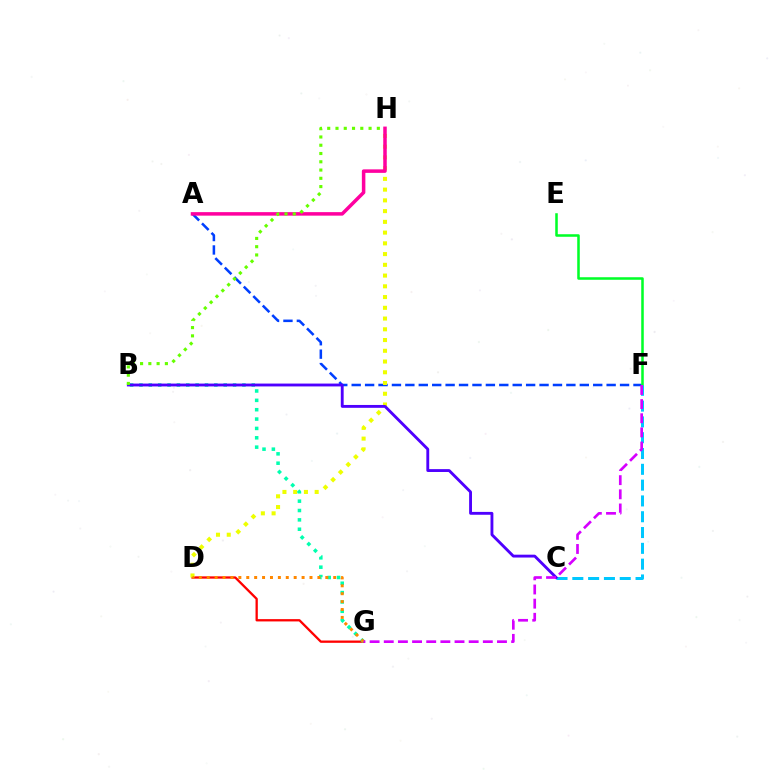{('D', 'G'): [{'color': '#ff0000', 'line_style': 'solid', 'thickness': 1.66}, {'color': '#ff8800', 'line_style': 'dotted', 'thickness': 2.15}], ('A', 'F'): [{'color': '#003fff', 'line_style': 'dashed', 'thickness': 1.82}], ('D', 'H'): [{'color': '#eeff00', 'line_style': 'dotted', 'thickness': 2.92}], ('B', 'G'): [{'color': '#00ffaf', 'line_style': 'dotted', 'thickness': 2.54}], ('E', 'F'): [{'color': '#00ff27', 'line_style': 'solid', 'thickness': 1.83}], ('C', 'F'): [{'color': '#00c7ff', 'line_style': 'dashed', 'thickness': 2.15}], ('A', 'H'): [{'color': '#ff00a0', 'line_style': 'solid', 'thickness': 2.53}], ('B', 'C'): [{'color': '#4f00ff', 'line_style': 'solid', 'thickness': 2.06}], ('B', 'H'): [{'color': '#66ff00', 'line_style': 'dotted', 'thickness': 2.25}], ('F', 'G'): [{'color': '#d600ff', 'line_style': 'dashed', 'thickness': 1.92}]}